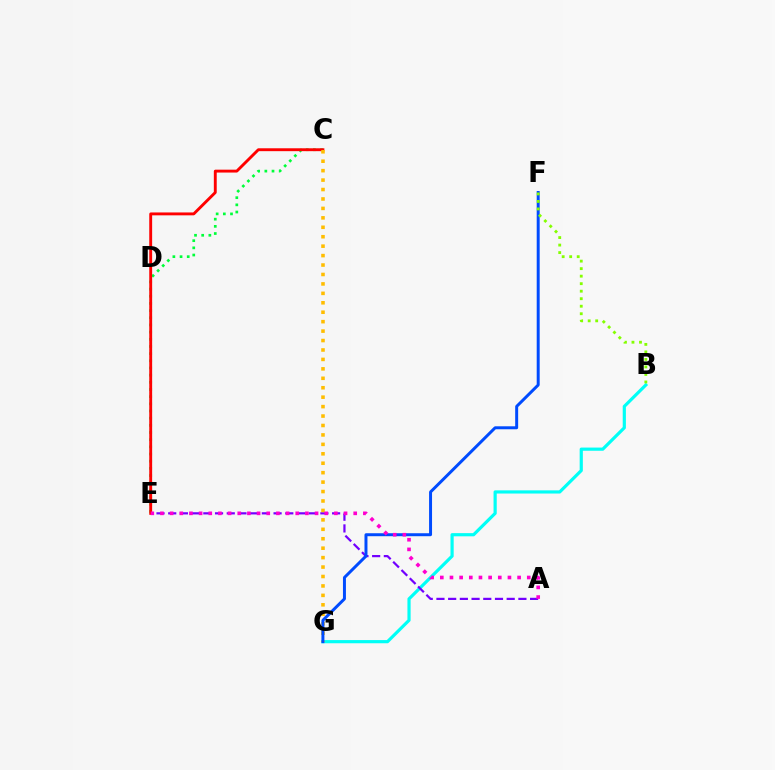{('B', 'G'): [{'color': '#00fff6', 'line_style': 'solid', 'thickness': 2.29}], ('A', 'E'): [{'color': '#7200ff', 'line_style': 'dashed', 'thickness': 1.59}, {'color': '#ff00cf', 'line_style': 'dotted', 'thickness': 2.63}], ('C', 'E'): [{'color': '#00ff39', 'line_style': 'dotted', 'thickness': 1.95}, {'color': '#ff0000', 'line_style': 'solid', 'thickness': 2.08}], ('C', 'G'): [{'color': '#ffbd00', 'line_style': 'dotted', 'thickness': 2.56}], ('F', 'G'): [{'color': '#004bff', 'line_style': 'solid', 'thickness': 2.14}], ('B', 'F'): [{'color': '#84ff00', 'line_style': 'dotted', 'thickness': 2.04}]}